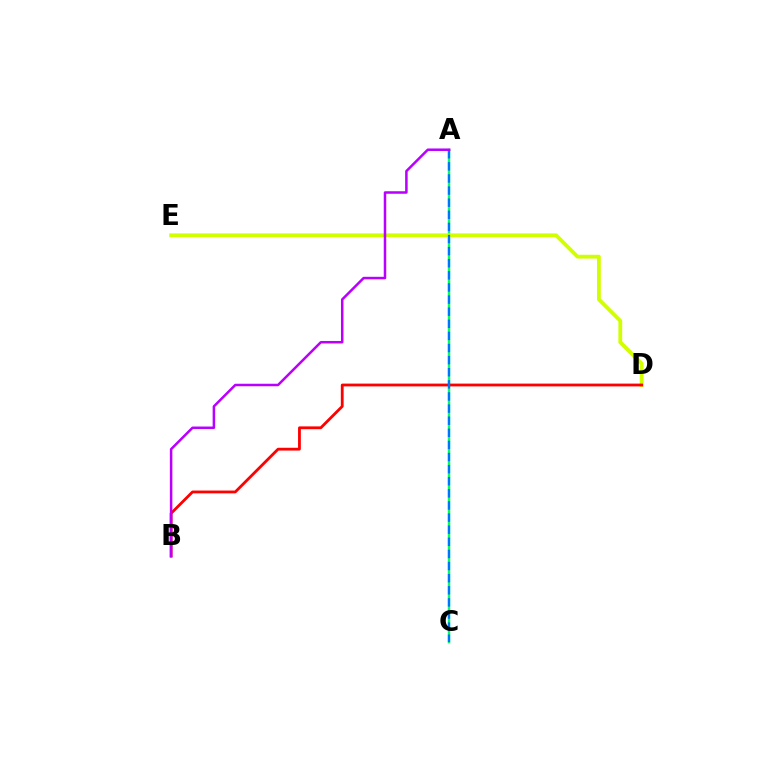{('A', 'C'): [{'color': '#00ff5c', 'line_style': 'solid', 'thickness': 1.76}, {'color': '#0074ff', 'line_style': 'dashed', 'thickness': 1.65}], ('D', 'E'): [{'color': '#d1ff00', 'line_style': 'solid', 'thickness': 2.75}], ('B', 'D'): [{'color': '#ff0000', 'line_style': 'solid', 'thickness': 2.01}], ('A', 'B'): [{'color': '#b900ff', 'line_style': 'solid', 'thickness': 1.81}]}